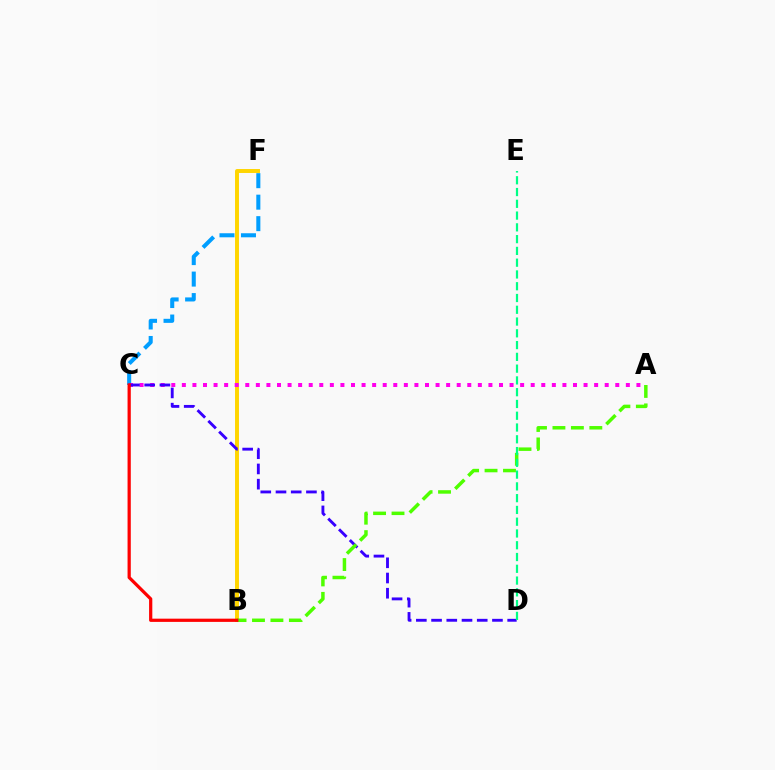{('C', 'F'): [{'color': '#009eff', 'line_style': 'dashed', 'thickness': 2.92}], ('B', 'F'): [{'color': '#ffd500', 'line_style': 'solid', 'thickness': 2.84}], ('A', 'C'): [{'color': '#ff00ed', 'line_style': 'dotted', 'thickness': 2.87}], ('C', 'D'): [{'color': '#3700ff', 'line_style': 'dashed', 'thickness': 2.07}], ('A', 'B'): [{'color': '#4fff00', 'line_style': 'dashed', 'thickness': 2.51}], ('D', 'E'): [{'color': '#00ff86', 'line_style': 'dashed', 'thickness': 1.6}], ('B', 'C'): [{'color': '#ff0000', 'line_style': 'solid', 'thickness': 2.32}]}